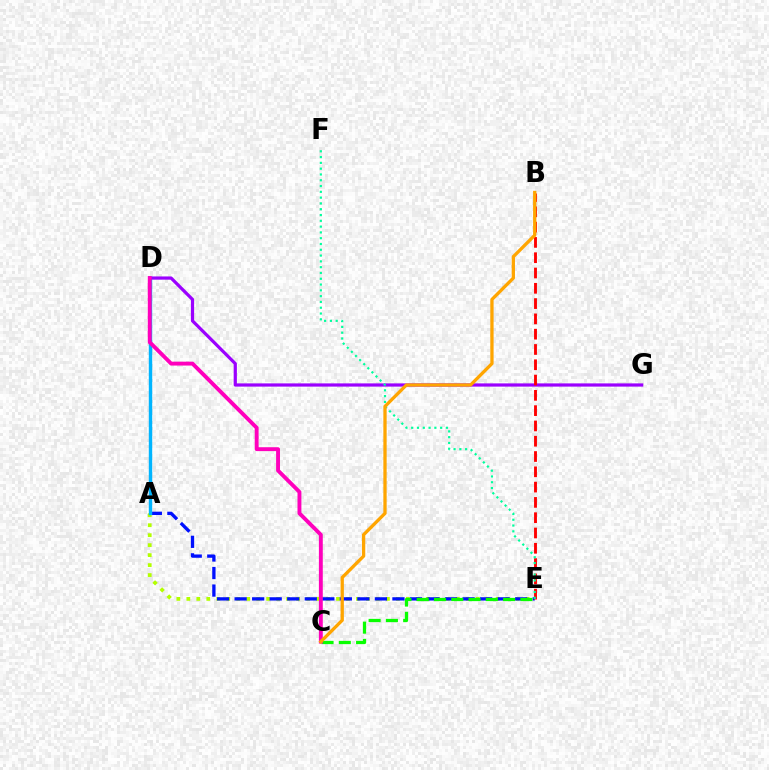{('A', 'E'): [{'color': '#b3ff00', 'line_style': 'dotted', 'thickness': 2.71}, {'color': '#0010ff', 'line_style': 'dashed', 'thickness': 2.38}], ('C', 'E'): [{'color': '#08ff00', 'line_style': 'dashed', 'thickness': 2.35}], ('A', 'D'): [{'color': '#00b5ff', 'line_style': 'solid', 'thickness': 2.45}], ('D', 'G'): [{'color': '#9b00ff', 'line_style': 'solid', 'thickness': 2.32}], ('B', 'E'): [{'color': '#ff0000', 'line_style': 'dashed', 'thickness': 2.08}], ('E', 'F'): [{'color': '#00ff9d', 'line_style': 'dotted', 'thickness': 1.57}], ('C', 'D'): [{'color': '#ff00bd', 'line_style': 'solid', 'thickness': 2.8}], ('B', 'C'): [{'color': '#ffa500', 'line_style': 'solid', 'thickness': 2.37}]}